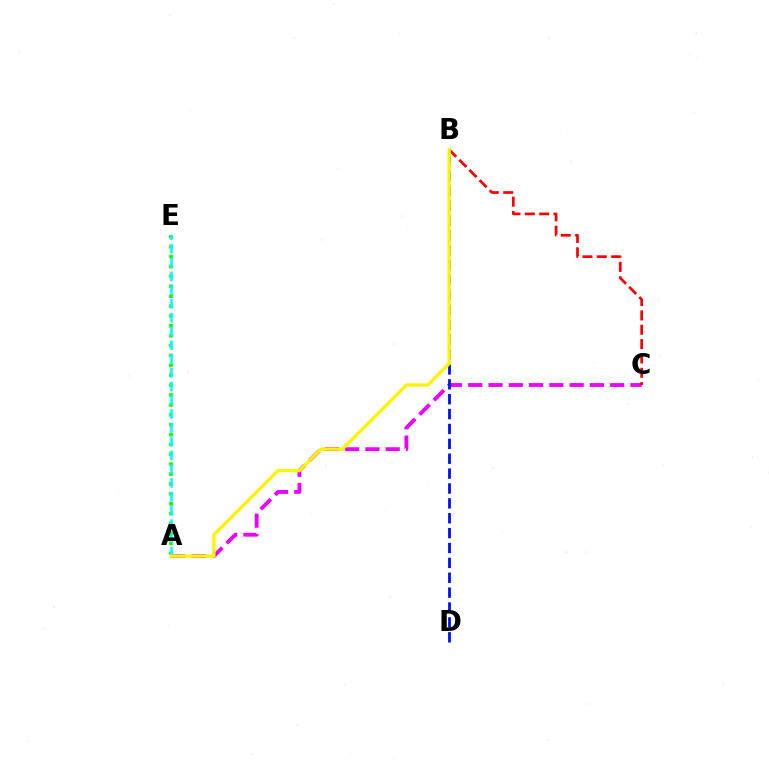{('A', 'E'): [{'color': '#08ff00', 'line_style': 'dotted', 'thickness': 2.69}, {'color': '#00fff6', 'line_style': 'dashed', 'thickness': 1.87}], ('A', 'C'): [{'color': '#ee00ff', 'line_style': 'dashed', 'thickness': 2.75}], ('B', 'D'): [{'color': '#0010ff', 'line_style': 'dashed', 'thickness': 2.02}], ('B', 'C'): [{'color': '#ff0000', 'line_style': 'dashed', 'thickness': 1.95}], ('A', 'B'): [{'color': '#fcf500', 'line_style': 'solid', 'thickness': 2.38}]}